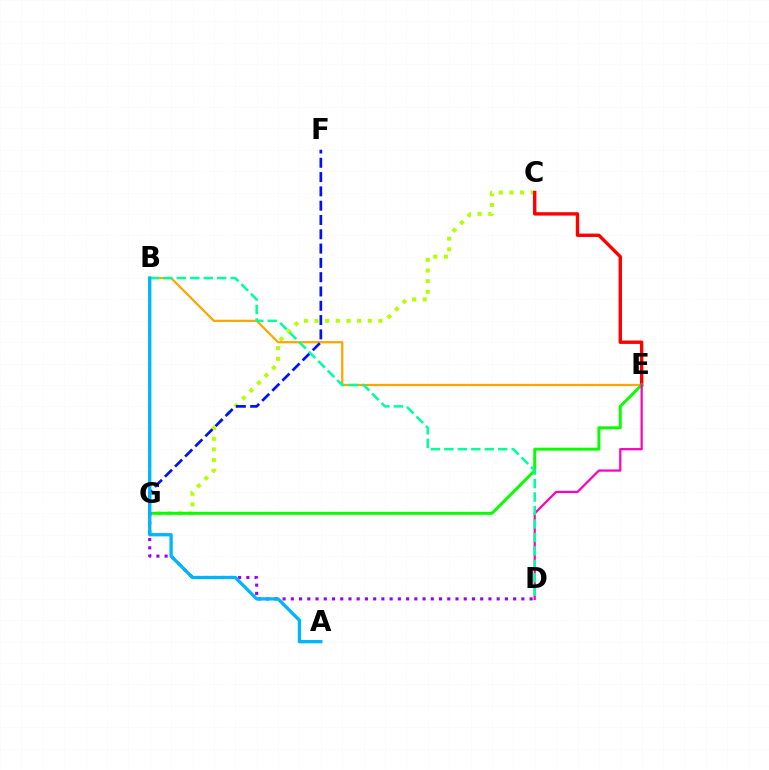{('C', 'G'): [{'color': '#b3ff00', 'line_style': 'dotted', 'thickness': 2.89}], ('C', 'E'): [{'color': '#ff0000', 'line_style': 'solid', 'thickness': 2.44}], ('B', 'E'): [{'color': '#ffa500', 'line_style': 'solid', 'thickness': 1.61}], ('E', 'G'): [{'color': '#08ff00', 'line_style': 'solid', 'thickness': 2.12}], ('D', 'G'): [{'color': '#9b00ff', 'line_style': 'dotted', 'thickness': 2.24}], ('F', 'G'): [{'color': '#0010ff', 'line_style': 'dashed', 'thickness': 1.94}], ('D', 'E'): [{'color': '#ff00bd', 'line_style': 'solid', 'thickness': 1.61}], ('B', 'D'): [{'color': '#00ff9d', 'line_style': 'dashed', 'thickness': 1.83}], ('A', 'B'): [{'color': '#00b5ff', 'line_style': 'solid', 'thickness': 2.38}]}